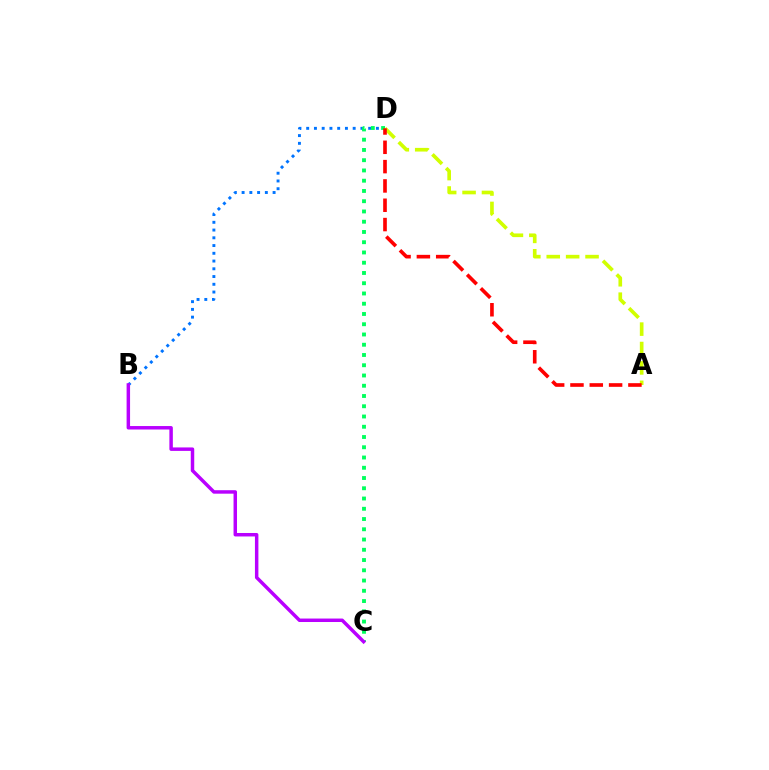{('B', 'D'): [{'color': '#0074ff', 'line_style': 'dotted', 'thickness': 2.11}], ('C', 'D'): [{'color': '#00ff5c', 'line_style': 'dotted', 'thickness': 2.79}], ('A', 'D'): [{'color': '#d1ff00', 'line_style': 'dashed', 'thickness': 2.64}, {'color': '#ff0000', 'line_style': 'dashed', 'thickness': 2.62}], ('B', 'C'): [{'color': '#b900ff', 'line_style': 'solid', 'thickness': 2.5}]}